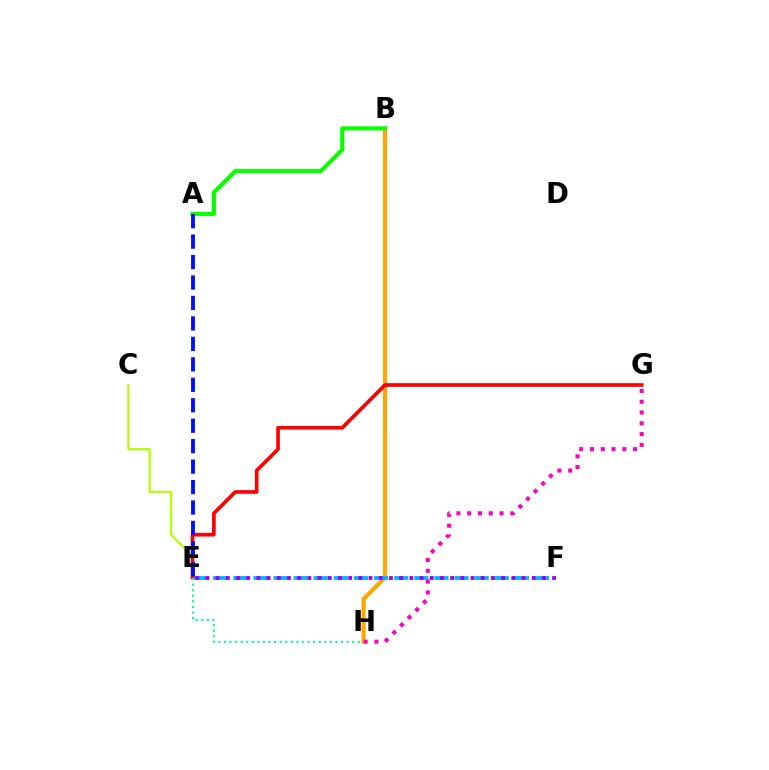{('B', 'H'): [{'color': '#ffa500', 'line_style': 'solid', 'thickness': 2.95}], ('A', 'B'): [{'color': '#08ff00', 'line_style': 'solid', 'thickness': 2.95}], ('E', 'F'): [{'color': '#00b5ff', 'line_style': 'dashed', 'thickness': 2.73}, {'color': '#9b00ff', 'line_style': 'dotted', 'thickness': 2.77}], ('C', 'E'): [{'color': '#b3ff00', 'line_style': 'solid', 'thickness': 1.55}], ('E', 'G'): [{'color': '#ff0000', 'line_style': 'solid', 'thickness': 2.63}], ('A', 'E'): [{'color': '#0010ff', 'line_style': 'dashed', 'thickness': 2.78}], ('E', 'H'): [{'color': '#00ff9d', 'line_style': 'dotted', 'thickness': 1.52}], ('G', 'H'): [{'color': '#ff00bd', 'line_style': 'dotted', 'thickness': 2.93}]}